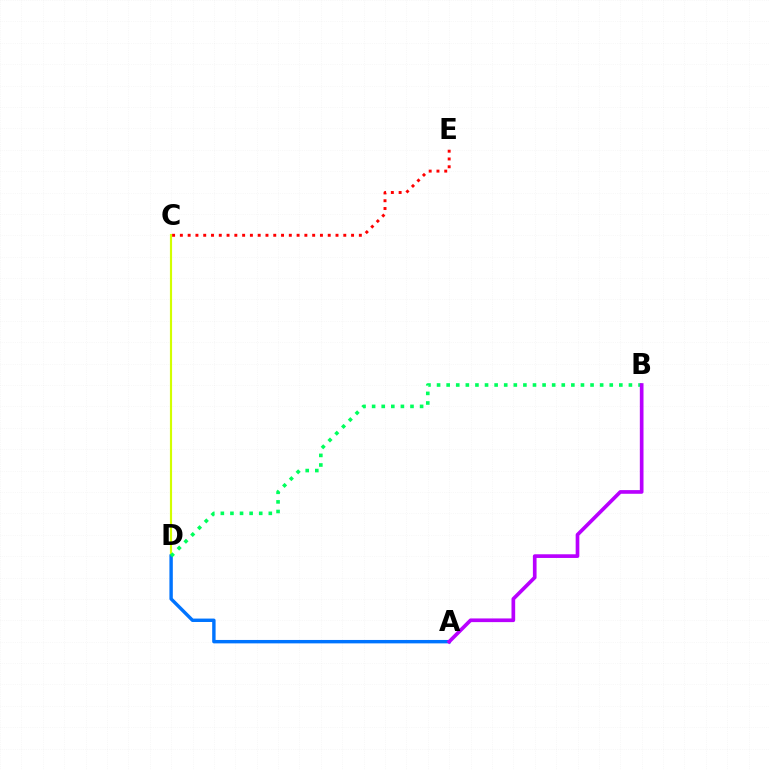{('C', 'D'): [{'color': '#d1ff00', 'line_style': 'solid', 'thickness': 1.55}], ('A', 'D'): [{'color': '#0074ff', 'line_style': 'solid', 'thickness': 2.46}], ('B', 'D'): [{'color': '#00ff5c', 'line_style': 'dotted', 'thickness': 2.61}], ('A', 'B'): [{'color': '#b900ff', 'line_style': 'solid', 'thickness': 2.65}], ('C', 'E'): [{'color': '#ff0000', 'line_style': 'dotted', 'thickness': 2.11}]}